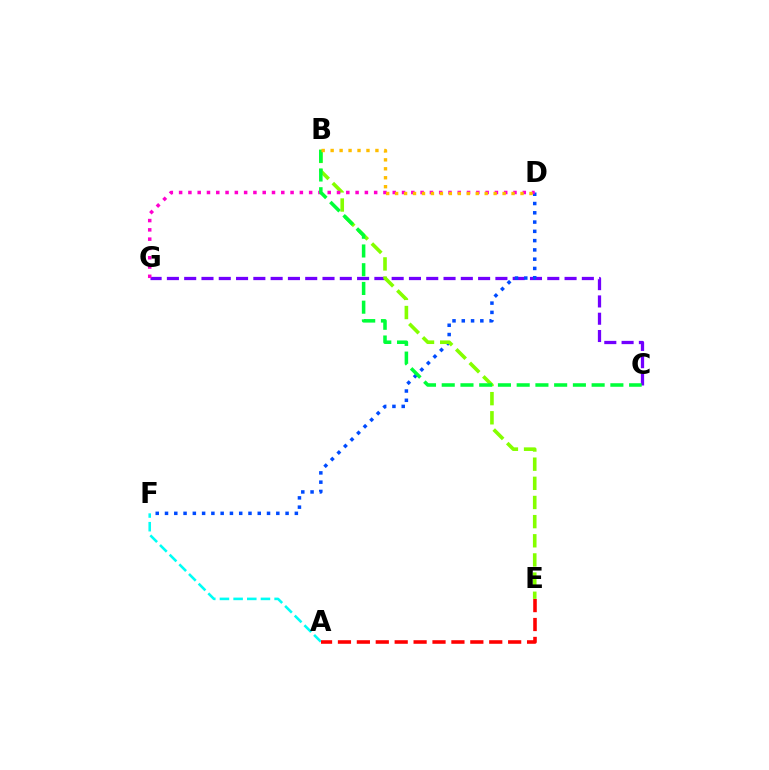{('C', 'G'): [{'color': '#7200ff', 'line_style': 'dashed', 'thickness': 2.35}], ('D', 'F'): [{'color': '#004bff', 'line_style': 'dotted', 'thickness': 2.52}], ('A', 'F'): [{'color': '#00fff6', 'line_style': 'dashed', 'thickness': 1.86}], ('B', 'E'): [{'color': '#84ff00', 'line_style': 'dashed', 'thickness': 2.6}], ('D', 'G'): [{'color': '#ff00cf', 'line_style': 'dotted', 'thickness': 2.52}], ('B', 'C'): [{'color': '#00ff39', 'line_style': 'dashed', 'thickness': 2.55}], ('A', 'E'): [{'color': '#ff0000', 'line_style': 'dashed', 'thickness': 2.57}], ('B', 'D'): [{'color': '#ffbd00', 'line_style': 'dotted', 'thickness': 2.43}]}